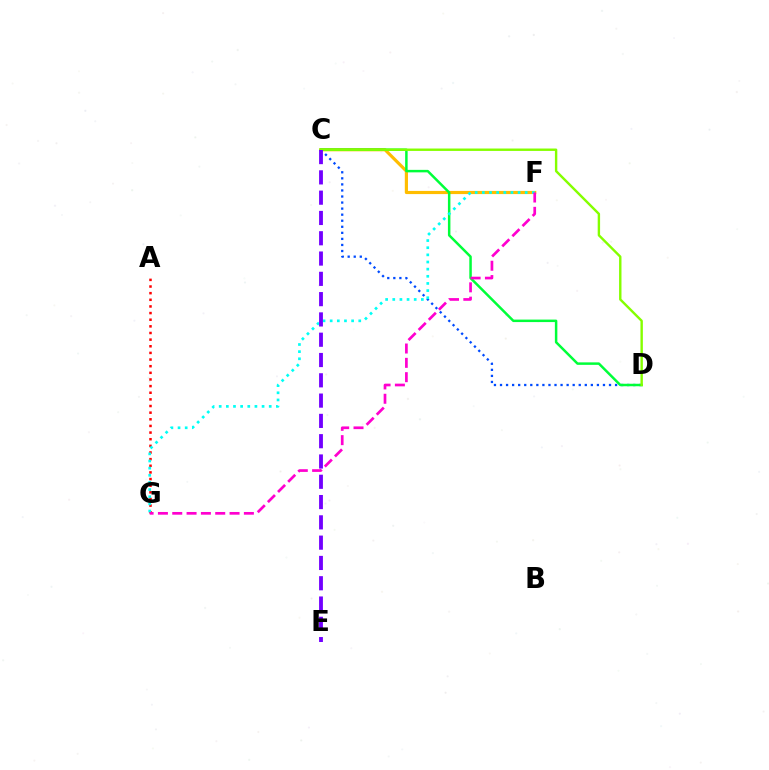{('A', 'G'): [{'color': '#ff0000', 'line_style': 'dotted', 'thickness': 1.8}], ('C', 'D'): [{'color': '#004bff', 'line_style': 'dotted', 'thickness': 1.65}, {'color': '#00ff39', 'line_style': 'solid', 'thickness': 1.79}, {'color': '#84ff00', 'line_style': 'solid', 'thickness': 1.73}], ('C', 'F'): [{'color': '#ffbd00', 'line_style': 'solid', 'thickness': 2.28}], ('F', 'G'): [{'color': '#00fff6', 'line_style': 'dotted', 'thickness': 1.94}, {'color': '#ff00cf', 'line_style': 'dashed', 'thickness': 1.95}], ('C', 'E'): [{'color': '#7200ff', 'line_style': 'dashed', 'thickness': 2.76}]}